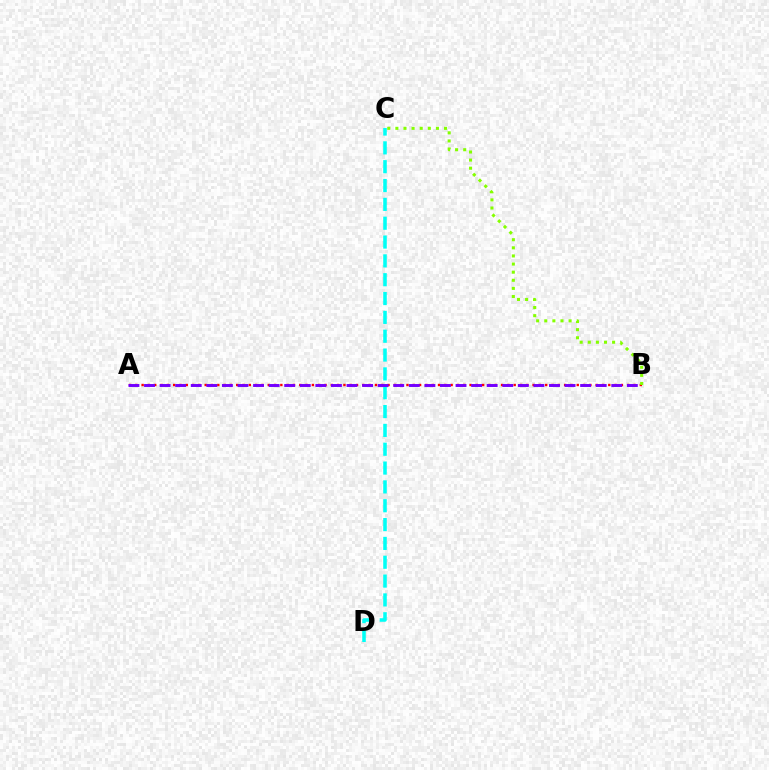{('A', 'B'): [{'color': '#ff0000', 'line_style': 'dotted', 'thickness': 1.71}, {'color': '#7200ff', 'line_style': 'dashed', 'thickness': 2.12}], ('C', 'D'): [{'color': '#00fff6', 'line_style': 'dashed', 'thickness': 2.56}], ('B', 'C'): [{'color': '#84ff00', 'line_style': 'dotted', 'thickness': 2.2}]}